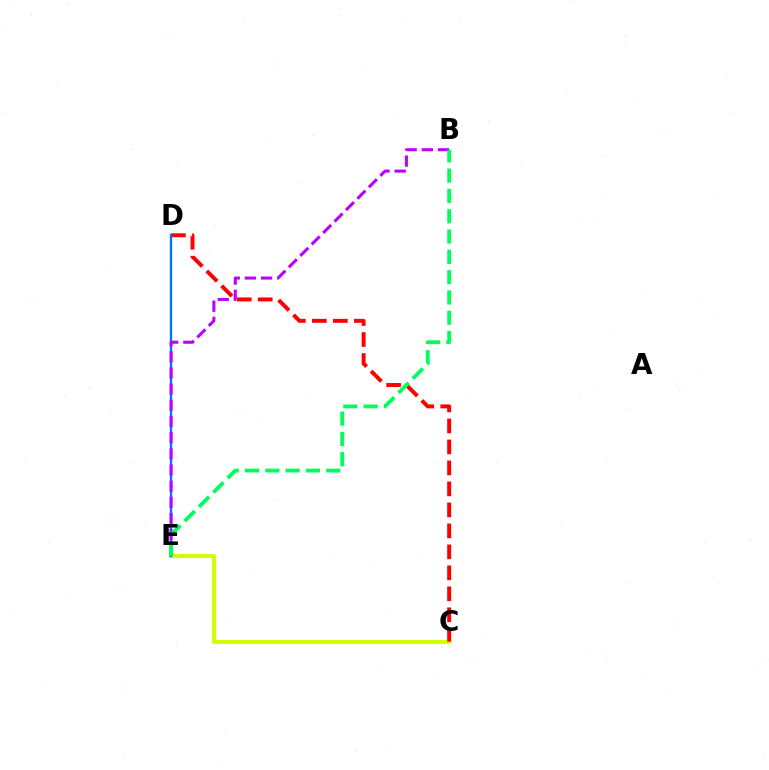{('C', 'E'): [{'color': '#d1ff00', 'line_style': 'solid', 'thickness': 2.93}], ('C', 'D'): [{'color': '#ff0000', 'line_style': 'dashed', 'thickness': 2.85}], ('D', 'E'): [{'color': '#0074ff', 'line_style': 'solid', 'thickness': 1.69}], ('B', 'E'): [{'color': '#b900ff', 'line_style': 'dashed', 'thickness': 2.2}, {'color': '#00ff5c', 'line_style': 'dashed', 'thickness': 2.76}]}